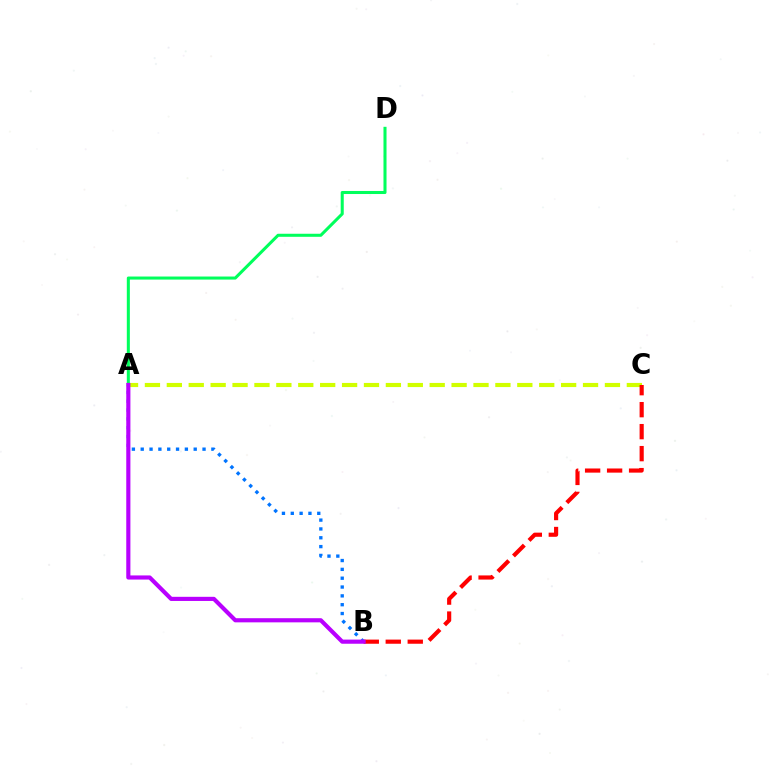{('A', 'C'): [{'color': '#d1ff00', 'line_style': 'dashed', 'thickness': 2.98}], ('A', 'D'): [{'color': '#00ff5c', 'line_style': 'solid', 'thickness': 2.19}], ('B', 'C'): [{'color': '#ff0000', 'line_style': 'dashed', 'thickness': 2.99}], ('A', 'B'): [{'color': '#0074ff', 'line_style': 'dotted', 'thickness': 2.4}, {'color': '#b900ff', 'line_style': 'solid', 'thickness': 2.98}]}